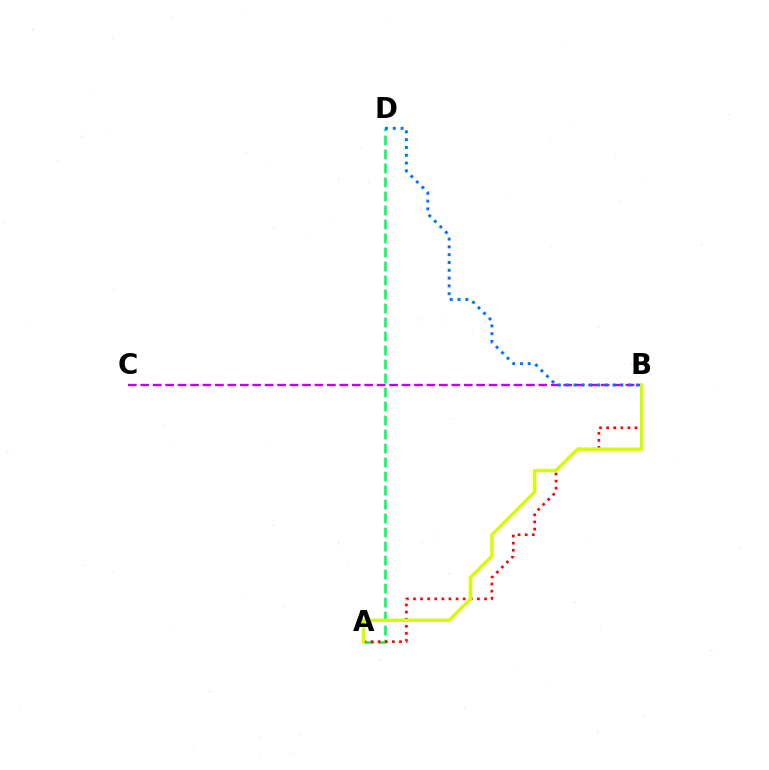{('B', 'C'): [{'color': '#b900ff', 'line_style': 'dashed', 'thickness': 1.69}], ('A', 'D'): [{'color': '#00ff5c', 'line_style': 'dashed', 'thickness': 1.9}], ('A', 'B'): [{'color': '#ff0000', 'line_style': 'dotted', 'thickness': 1.93}, {'color': '#d1ff00', 'line_style': 'solid', 'thickness': 2.43}], ('B', 'D'): [{'color': '#0074ff', 'line_style': 'dotted', 'thickness': 2.12}]}